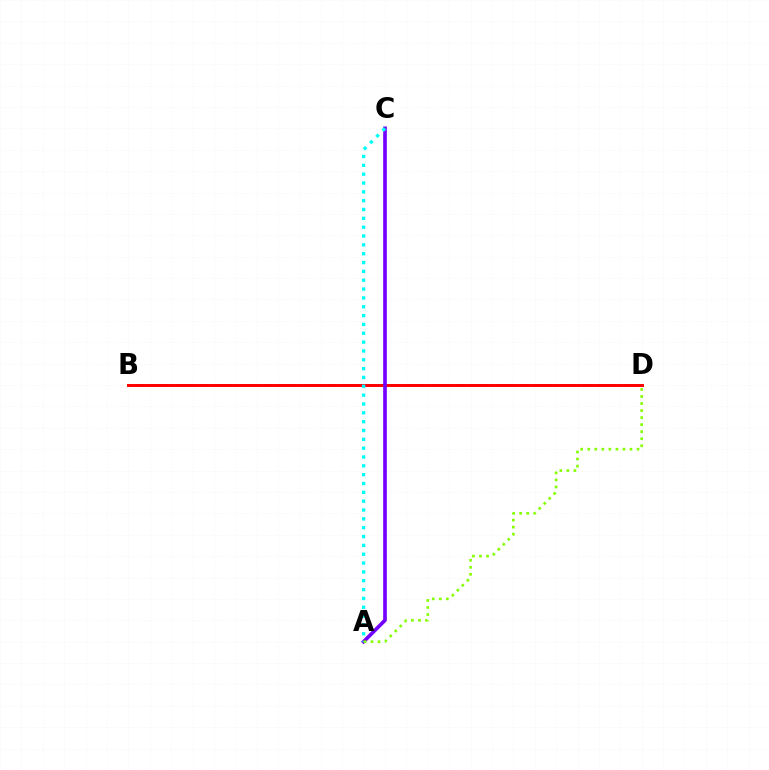{('B', 'D'): [{'color': '#ff0000', 'line_style': 'solid', 'thickness': 2.13}], ('A', 'C'): [{'color': '#7200ff', 'line_style': 'solid', 'thickness': 2.63}, {'color': '#00fff6', 'line_style': 'dotted', 'thickness': 2.4}], ('A', 'D'): [{'color': '#84ff00', 'line_style': 'dotted', 'thickness': 1.91}]}